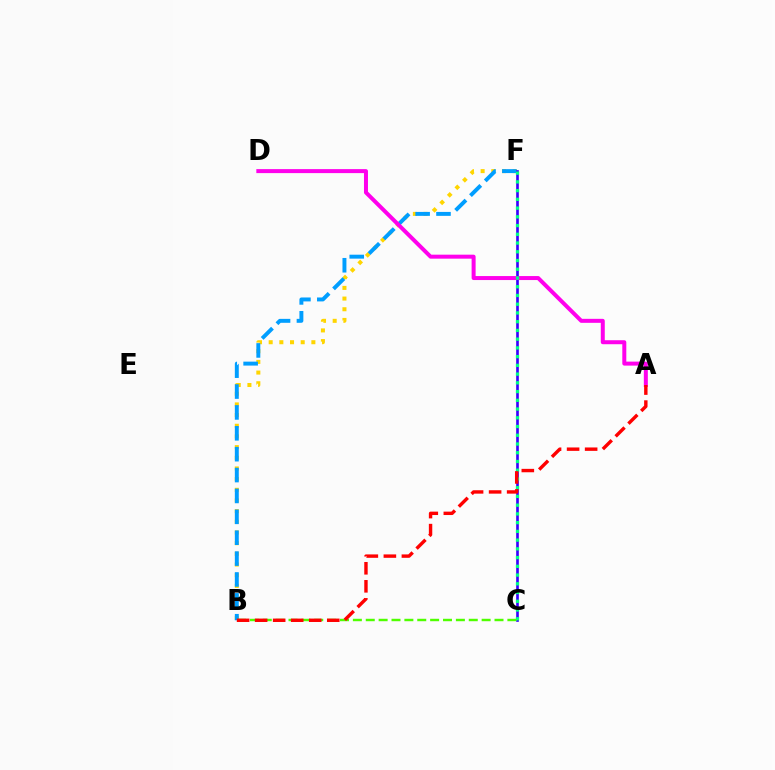{('B', 'F'): [{'color': '#ffd500', 'line_style': 'dotted', 'thickness': 2.9}, {'color': '#009eff', 'line_style': 'dashed', 'thickness': 2.84}], ('C', 'F'): [{'color': '#3700ff', 'line_style': 'solid', 'thickness': 1.91}, {'color': '#00ff86', 'line_style': 'dotted', 'thickness': 2.37}], ('A', 'D'): [{'color': '#ff00ed', 'line_style': 'solid', 'thickness': 2.87}], ('B', 'C'): [{'color': '#4fff00', 'line_style': 'dashed', 'thickness': 1.75}], ('A', 'B'): [{'color': '#ff0000', 'line_style': 'dashed', 'thickness': 2.45}]}